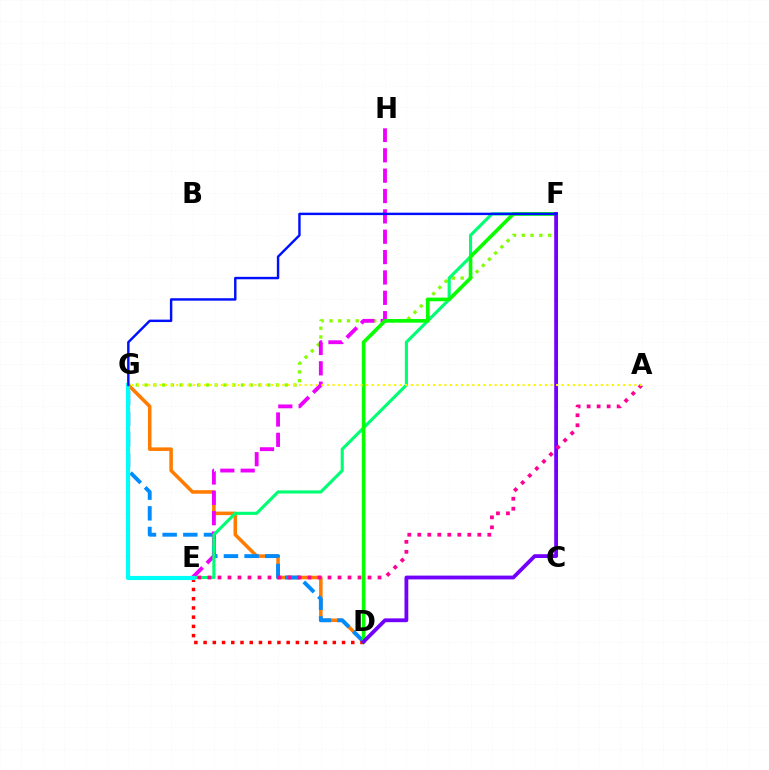{('D', 'G'): [{'color': '#ff7c00', 'line_style': 'solid', 'thickness': 2.56}, {'color': '#008cff', 'line_style': 'dashed', 'thickness': 2.81}], ('F', 'G'): [{'color': '#84ff00', 'line_style': 'dotted', 'thickness': 2.38}, {'color': '#0010ff', 'line_style': 'solid', 'thickness': 1.75}], ('E', 'H'): [{'color': '#ee00ff', 'line_style': 'dashed', 'thickness': 2.77}], ('E', 'F'): [{'color': '#00ff74', 'line_style': 'solid', 'thickness': 2.25}], ('D', 'E'): [{'color': '#ff0000', 'line_style': 'dotted', 'thickness': 2.51}], ('D', 'F'): [{'color': '#08ff00', 'line_style': 'solid', 'thickness': 2.64}, {'color': '#7200ff', 'line_style': 'solid', 'thickness': 2.73}], ('E', 'G'): [{'color': '#00fff6', 'line_style': 'solid', 'thickness': 2.99}], ('A', 'E'): [{'color': '#ff0094', 'line_style': 'dotted', 'thickness': 2.72}], ('A', 'G'): [{'color': '#fcf500', 'line_style': 'dotted', 'thickness': 1.52}]}